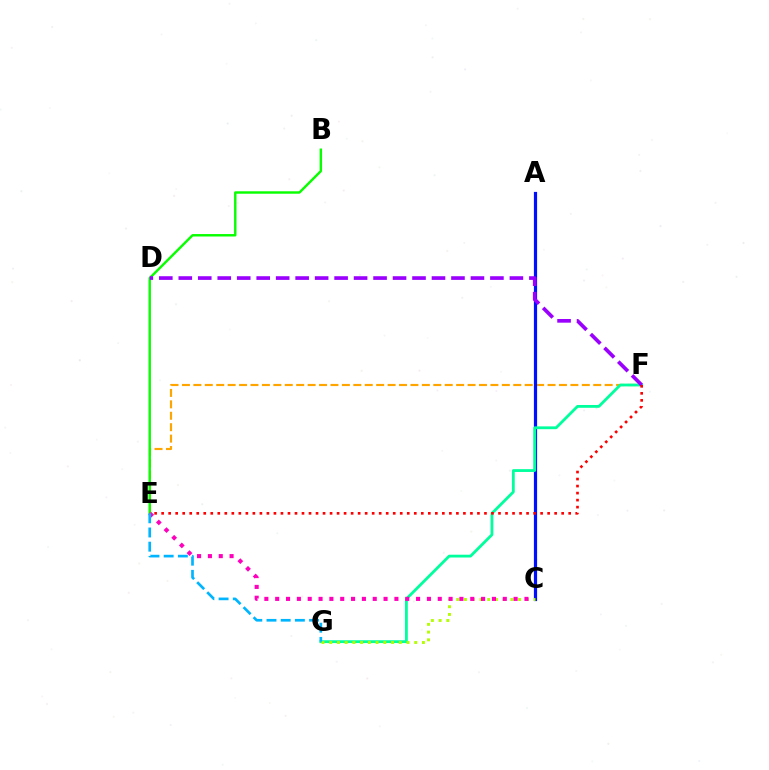{('E', 'F'): [{'color': '#ffa500', 'line_style': 'dashed', 'thickness': 1.55}, {'color': '#ff0000', 'line_style': 'dotted', 'thickness': 1.91}], ('A', 'C'): [{'color': '#0010ff', 'line_style': 'solid', 'thickness': 2.3}], ('B', 'E'): [{'color': '#08ff00', 'line_style': 'solid', 'thickness': 1.75}], ('F', 'G'): [{'color': '#00ff9d', 'line_style': 'solid', 'thickness': 2.02}], ('D', 'F'): [{'color': '#9b00ff', 'line_style': 'dashed', 'thickness': 2.65}], ('C', 'G'): [{'color': '#b3ff00', 'line_style': 'dotted', 'thickness': 2.1}], ('C', 'E'): [{'color': '#ff00bd', 'line_style': 'dotted', 'thickness': 2.94}], ('E', 'G'): [{'color': '#00b5ff', 'line_style': 'dashed', 'thickness': 1.93}]}